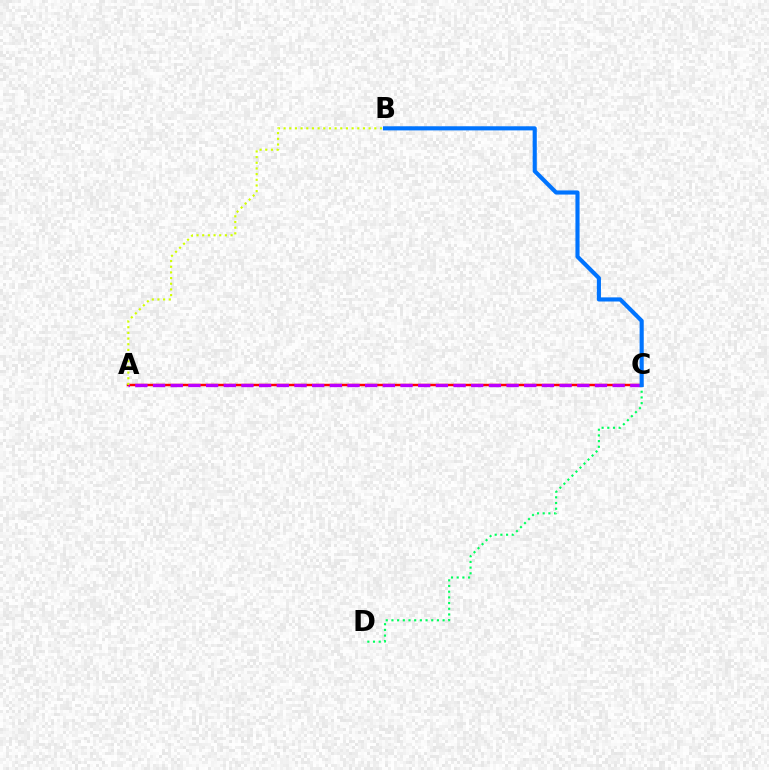{('A', 'C'): [{'color': '#ff0000', 'line_style': 'solid', 'thickness': 1.76}, {'color': '#b900ff', 'line_style': 'dashed', 'thickness': 2.4}], ('A', 'B'): [{'color': '#d1ff00', 'line_style': 'dotted', 'thickness': 1.54}], ('C', 'D'): [{'color': '#00ff5c', 'line_style': 'dotted', 'thickness': 1.54}], ('B', 'C'): [{'color': '#0074ff', 'line_style': 'solid', 'thickness': 2.97}]}